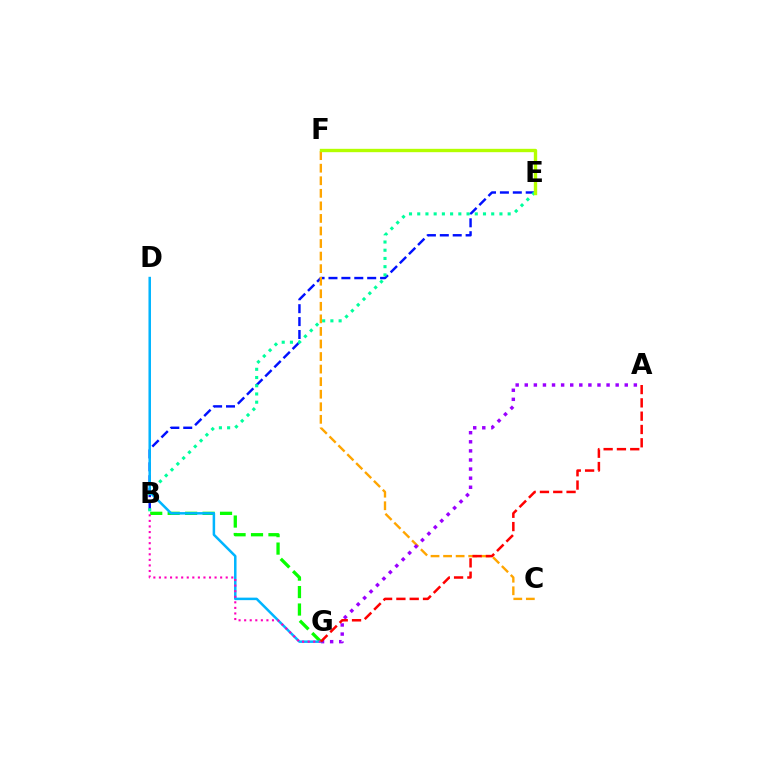{('B', 'E'): [{'color': '#0010ff', 'line_style': 'dashed', 'thickness': 1.75}, {'color': '#00ff9d', 'line_style': 'dotted', 'thickness': 2.23}], ('C', 'F'): [{'color': '#ffa500', 'line_style': 'dashed', 'thickness': 1.71}], ('A', 'G'): [{'color': '#9b00ff', 'line_style': 'dotted', 'thickness': 2.47}, {'color': '#ff0000', 'line_style': 'dashed', 'thickness': 1.81}], ('B', 'G'): [{'color': '#08ff00', 'line_style': 'dashed', 'thickness': 2.37}, {'color': '#ff00bd', 'line_style': 'dotted', 'thickness': 1.51}], ('D', 'G'): [{'color': '#00b5ff', 'line_style': 'solid', 'thickness': 1.81}], ('E', 'F'): [{'color': '#b3ff00', 'line_style': 'solid', 'thickness': 2.42}]}